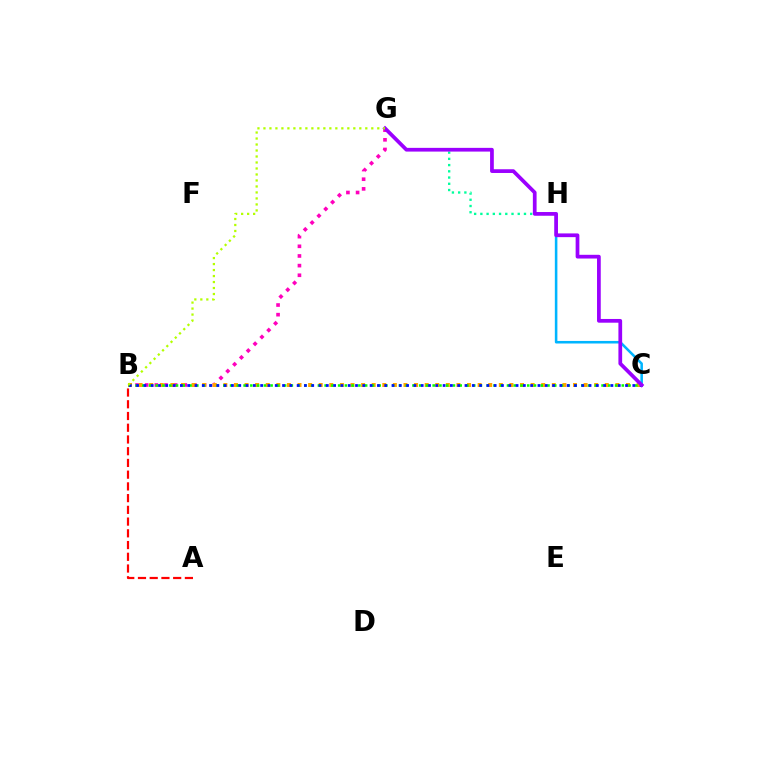{('G', 'H'): [{'color': '#00ff9d', 'line_style': 'dotted', 'thickness': 1.69}], ('B', 'G'): [{'color': '#ff00bd', 'line_style': 'dotted', 'thickness': 2.62}, {'color': '#b3ff00', 'line_style': 'dotted', 'thickness': 1.63}], ('A', 'B'): [{'color': '#ff0000', 'line_style': 'dashed', 'thickness': 1.59}], ('C', 'H'): [{'color': '#00b5ff', 'line_style': 'solid', 'thickness': 1.84}], ('B', 'C'): [{'color': '#ffa500', 'line_style': 'dotted', 'thickness': 2.88}, {'color': '#08ff00', 'line_style': 'dotted', 'thickness': 1.84}, {'color': '#0010ff', 'line_style': 'dotted', 'thickness': 1.98}], ('C', 'G'): [{'color': '#9b00ff', 'line_style': 'solid', 'thickness': 2.68}]}